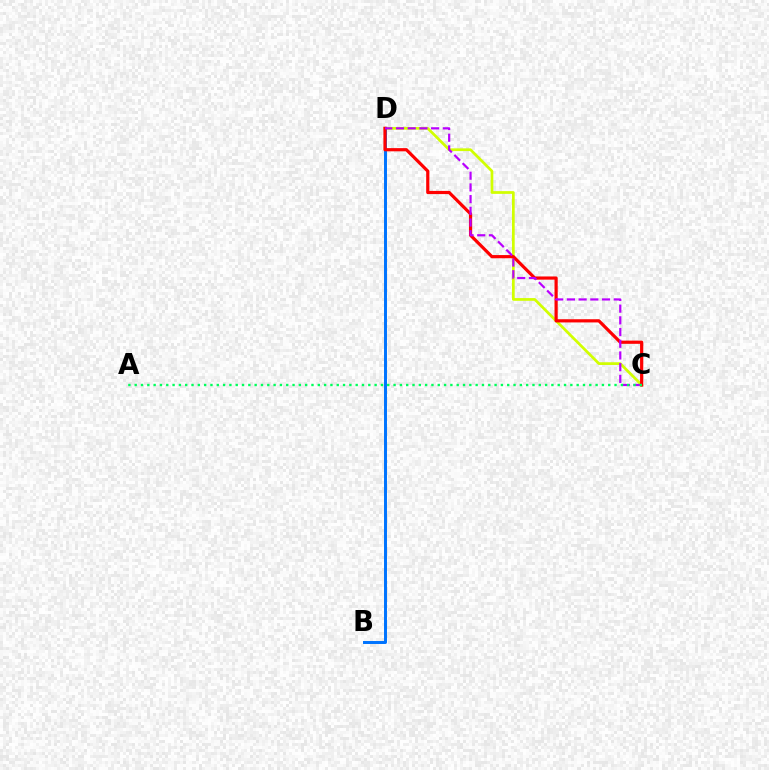{('C', 'D'): [{'color': '#d1ff00', 'line_style': 'solid', 'thickness': 1.97}, {'color': '#ff0000', 'line_style': 'solid', 'thickness': 2.3}, {'color': '#b900ff', 'line_style': 'dashed', 'thickness': 1.59}], ('B', 'D'): [{'color': '#0074ff', 'line_style': 'solid', 'thickness': 2.14}], ('A', 'C'): [{'color': '#00ff5c', 'line_style': 'dotted', 'thickness': 1.72}]}